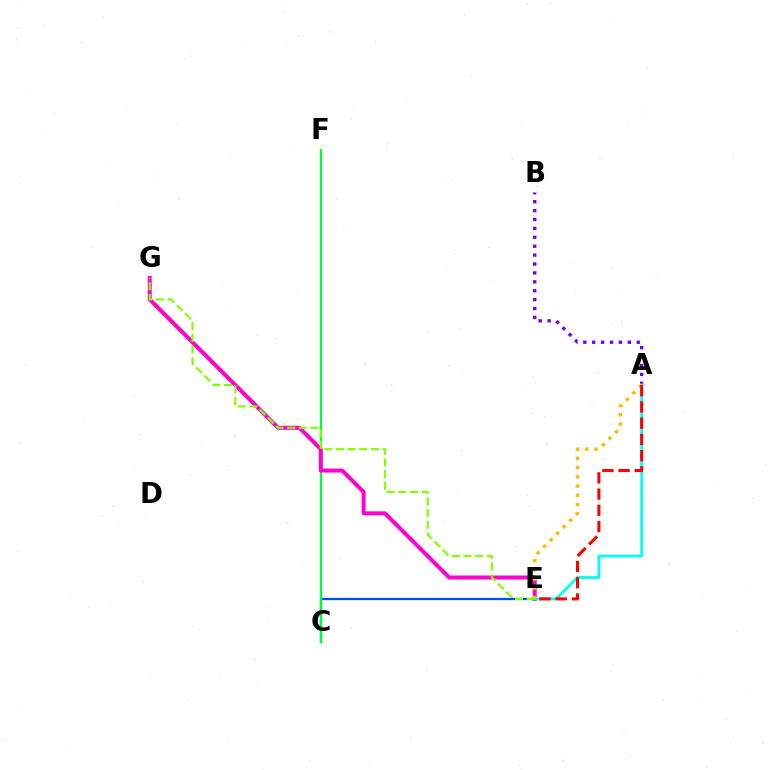{('C', 'E'): [{'color': '#004bff', 'line_style': 'solid', 'thickness': 1.63}], ('C', 'F'): [{'color': '#00ff39', 'line_style': 'solid', 'thickness': 1.63}], ('E', 'G'): [{'color': '#ff00cf', 'line_style': 'solid', 'thickness': 2.88}, {'color': '#84ff00', 'line_style': 'dashed', 'thickness': 1.59}], ('A', 'B'): [{'color': '#7200ff', 'line_style': 'dotted', 'thickness': 2.42}], ('A', 'E'): [{'color': '#00fff6', 'line_style': 'solid', 'thickness': 2.04}, {'color': '#ffbd00', 'line_style': 'dotted', 'thickness': 2.51}, {'color': '#ff0000', 'line_style': 'dashed', 'thickness': 2.21}]}